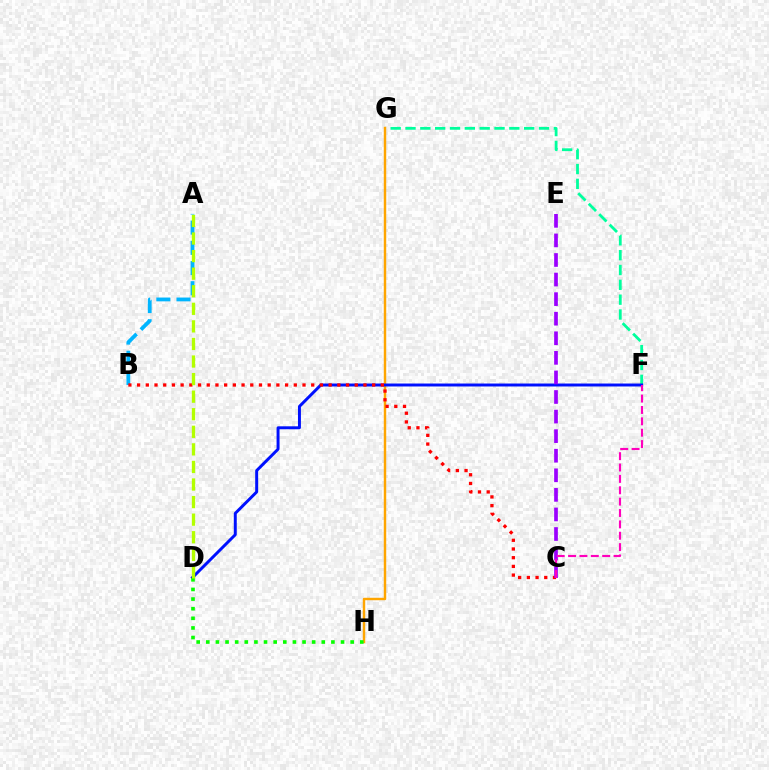{('A', 'B'): [{'color': '#00b5ff', 'line_style': 'dashed', 'thickness': 2.74}], ('F', 'G'): [{'color': '#00ff9d', 'line_style': 'dashed', 'thickness': 2.02}], ('G', 'H'): [{'color': '#ffa500', 'line_style': 'solid', 'thickness': 1.75}], ('D', 'F'): [{'color': '#0010ff', 'line_style': 'solid', 'thickness': 2.13}], ('B', 'C'): [{'color': '#ff0000', 'line_style': 'dotted', 'thickness': 2.37}], ('C', 'E'): [{'color': '#9b00ff', 'line_style': 'dashed', 'thickness': 2.66}], ('D', 'H'): [{'color': '#08ff00', 'line_style': 'dotted', 'thickness': 2.61}], ('A', 'D'): [{'color': '#b3ff00', 'line_style': 'dashed', 'thickness': 2.39}], ('C', 'F'): [{'color': '#ff00bd', 'line_style': 'dashed', 'thickness': 1.54}]}